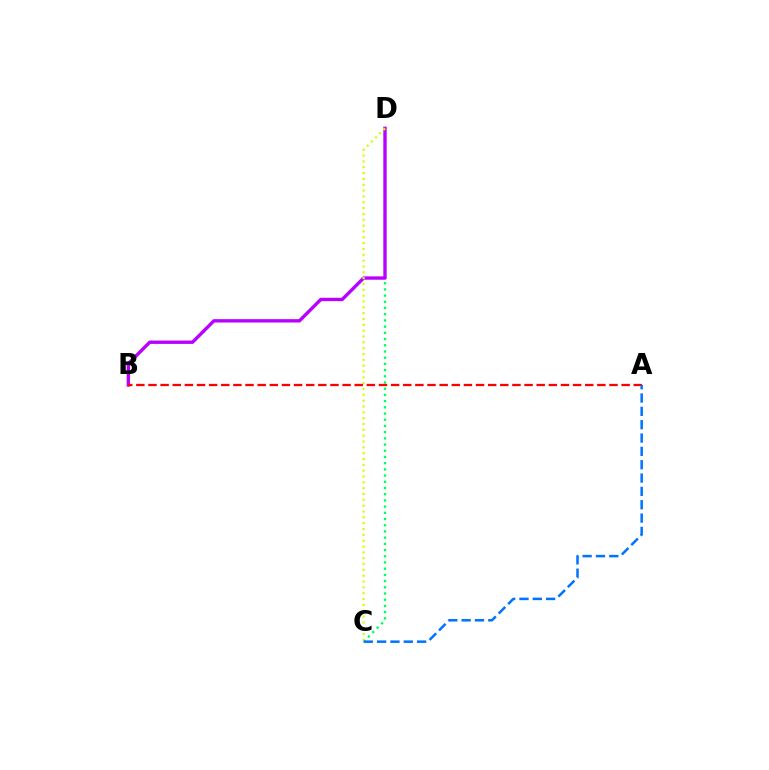{('C', 'D'): [{'color': '#00ff5c', 'line_style': 'dotted', 'thickness': 1.69}, {'color': '#d1ff00', 'line_style': 'dotted', 'thickness': 1.59}], ('B', 'D'): [{'color': '#b900ff', 'line_style': 'solid', 'thickness': 2.42}], ('A', 'B'): [{'color': '#ff0000', 'line_style': 'dashed', 'thickness': 1.65}], ('A', 'C'): [{'color': '#0074ff', 'line_style': 'dashed', 'thickness': 1.81}]}